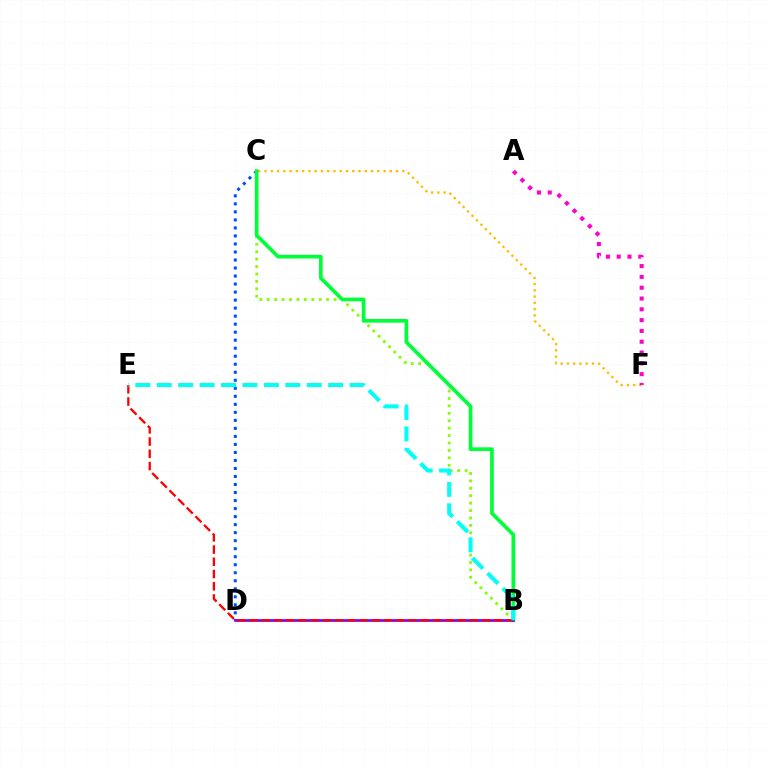{('B', 'C'): [{'color': '#84ff00', 'line_style': 'dotted', 'thickness': 2.01}, {'color': '#00ff39', 'line_style': 'solid', 'thickness': 2.66}], ('C', 'F'): [{'color': '#ffbd00', 'line_style': 'dotted', 'thickness': 1.7}], ('C', 'D'): [{'color': '#004bff', 'line_style': 'dotted', 'thickness': 2.18}], ('B', 'D'): [{'color': '#7200ff', 'line_style': 'solid', 'thickness': 1.91}], ('B', 'E'): [{'color': '#ff0000', 'line_style': 'dashed', 'thickness': 1.66}, {'color': '#00fff6', 'line_style': 'dashed', 'thickness': 2.91}], ('A', 'F'): [{'color': '#ff00cf', 'line_style': 'dotted', 'thickness': 2.94}]}